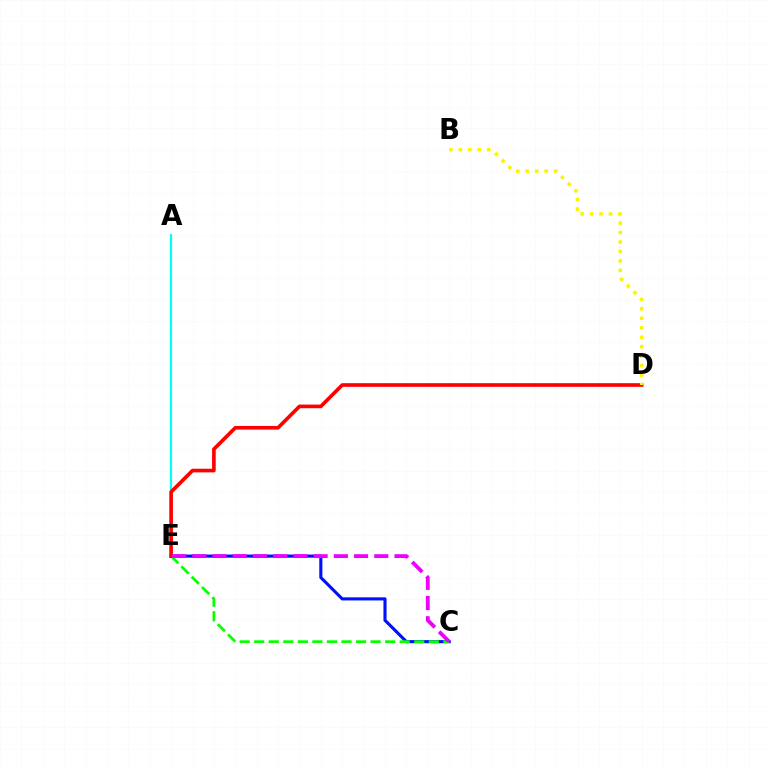{('C', 'E'): [{'color': '#0010ff', 'line_style': 'solid', 'thickness': 2.24}, {'color': '#08ff00', 'line_style': 'dashed', 'thickness': 1.98}, {'color': '#ee00ff', 'line_style': 'dashed', 'thickness': 2.75}], ('A', 'E'): [{'color': '#00fff6', 'line_style': 'solid', 'thickness': 1.55}], ('D', 'E'): [{'color': '#ff0000', 'line_style': 'solid', 'thickness': 2.62}], ('B', 'D'): [{'color': '#fcf500', 'line_style': 'dotted', 'thickness': 2.57}]}